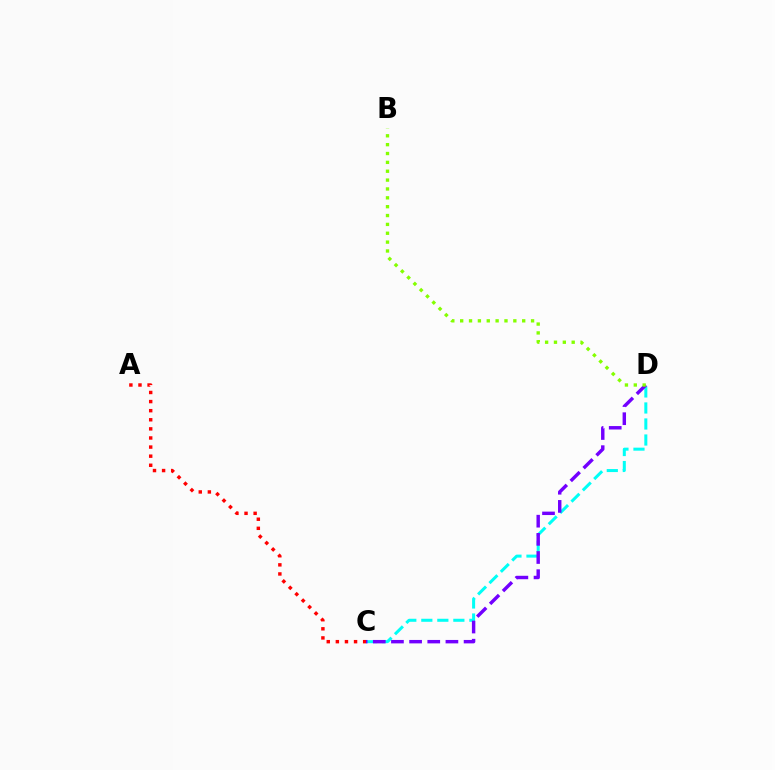{('C', 'D'): [{'color': '#00fff6', 'line_style': 'dashed', 'thickness': 2.18}, {'color': '#7200ff', 'line_style': 'dashed', 'thickness': 2.47}], ('A', 'C'): [{'color': '#ff0000', 'line_style': 'dotted', 'thickness': 2.47}], ('B', 'D'): [{'color': '#84ff00', 'line_style': 'dotted', 'thickness': 2.41}]}